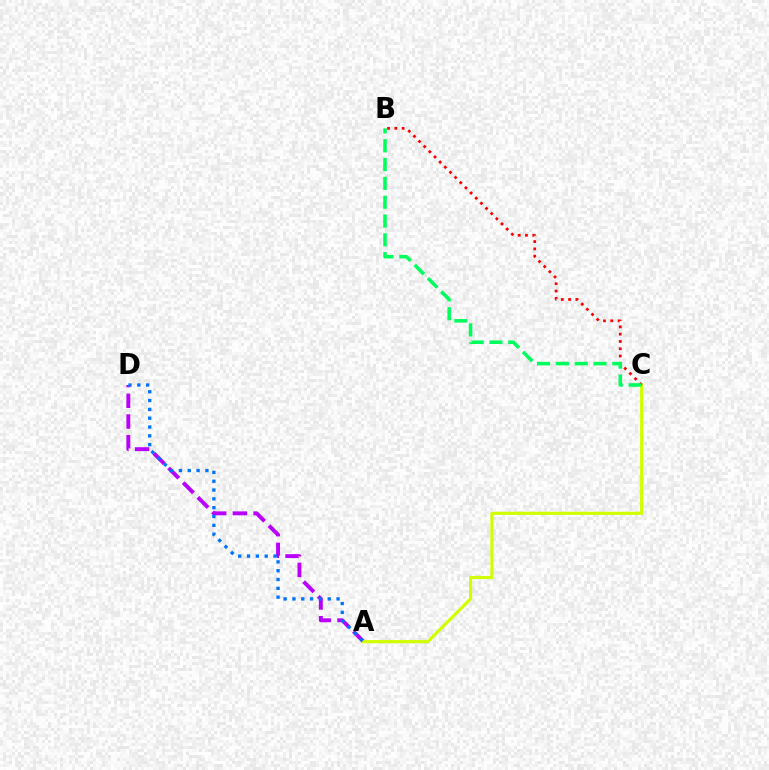{('A', 'D'): [{'color': '#b900ff', 'line_style': 'dashed', 'thickness': 2.82}, {'color': '#0074ff', 'line_style': 'dotted', 'thickness': 2.4}], ('A', 'C'): [{'color': '#d1ff00', 'line_style': 'solid', 'thickness': 2.28}], ('B', 'C'): [{'color': '#ff0000', 'line_style': 'dotted', 'thickness': 1.98}, {'color': '#00ff5c', 'line_style': 'dashed', 'thickness': 2.56}]}